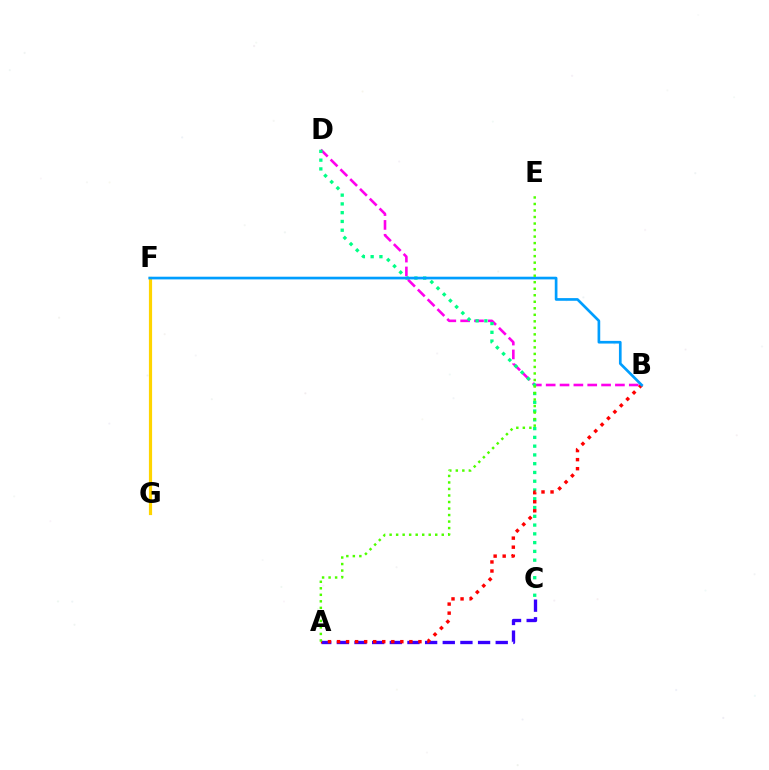{('B', 'D'): [{'color': '#ff00ed', 'line_style': 'dashed', 'thickness': 1.88}], ('A', 'C'): [{'color': '#3700ff', 'line_style': 'dashed', 'thickness': 2.4}], ('F', 'G'): [{'color': '#ffd500', 'line_style': 'solid', 'thickness': 2.29}], ('C', 'D'): [{'color': '#00ff86', 'line_style': 'dotted', 'thickness': 2.38}], ('A', 'B'): [{'color': '#ff0000', 'line_style': 'dotted', 'thickness': 2.46}], ('B', 'F'): [{'color': '#009eff', 'line_style': 'solid', 'thickness': 1.93}], ('A', 'E'): [{'color': '#4fff00', 'line_style': 'dotted', 'thickness': 1.77}]}